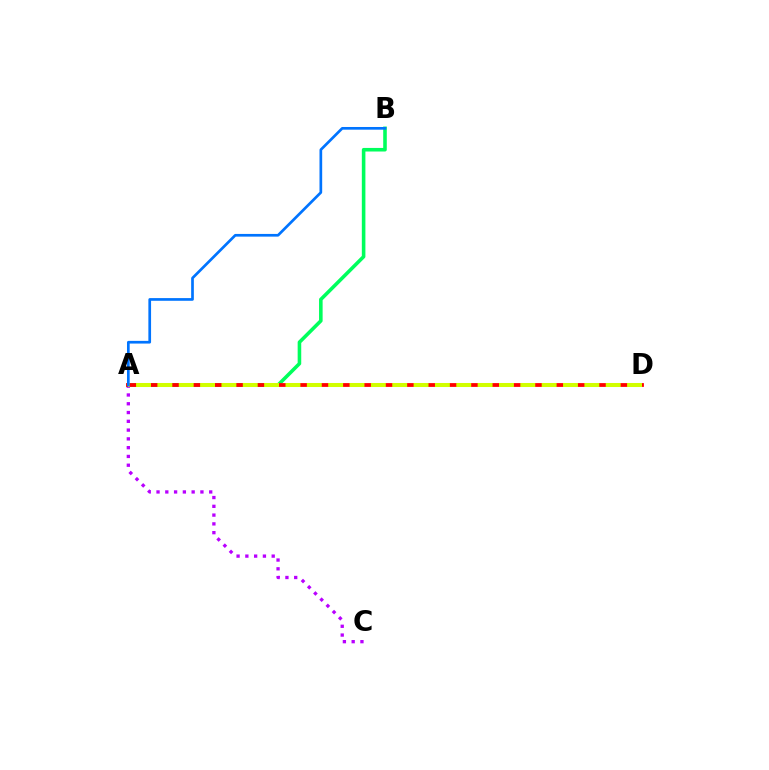{('A', 'C'): [{'color': '#b900ff', 'line_style': 'dotted', 'thickness': 2.39}], ('A', 'B'): [{'color': '#00ff5c', 'line_style': 'solid', 'thickness': 2.58}, {'color': '#0074ff', 'line_style': 'solid', 'thickness': 1.94}], ('A', 'D'): [{'color': '#ff0000', 'line_style': 'solid', 'thickness': 2.73}, {'color': '#d1ff00', 'line_style': 'dashed', 'thickness': 2.9}]}